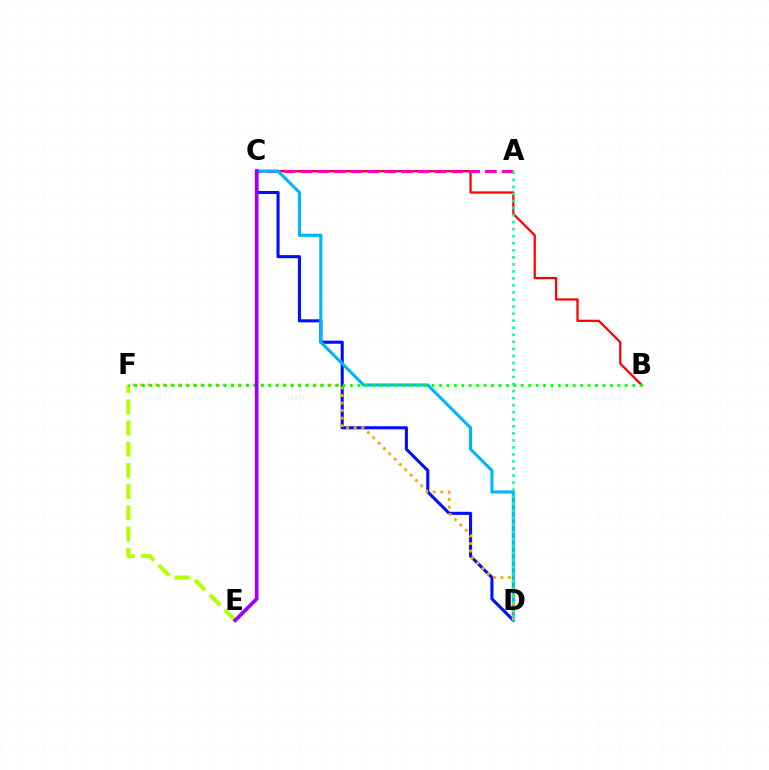{('B', 'C'): [{'color': '#ff0000', 'line_style': 'solid', 'thickness': 1.62}], ('C', 'D'): [{'color': '#0010ff', 'line_style': 'solid', 'thickness': 2.23}, {'color': '#00b5ff', 'line_style': 'solid', 'thickness': 2.25}], ('A', 'C'): [{'color': '#ff00bd', 'line_style': 'dashed', 'thickness': 2.28}], ('E', 'F'): [{'color': '#b3ff00', 'line_style': 'dashed', 'thickness': 2.88}], ('D', 'F'): [{'color': '#ffa500', 'line_style': 'dotted', 'thickness': 2.05}], ('B', 'F'): [{'color': '#08ff00', 'line_style': 'dotted', 'thickness': 2.02}], ('A', 'D'): [{'color': '#00ff9d', 'line_style': 'dotted', 'thickness': 1.91}], ('C', 'E'): [{'color': '#9b00ff', 'line_style': 'solid', 'thickness': 2.64}]}